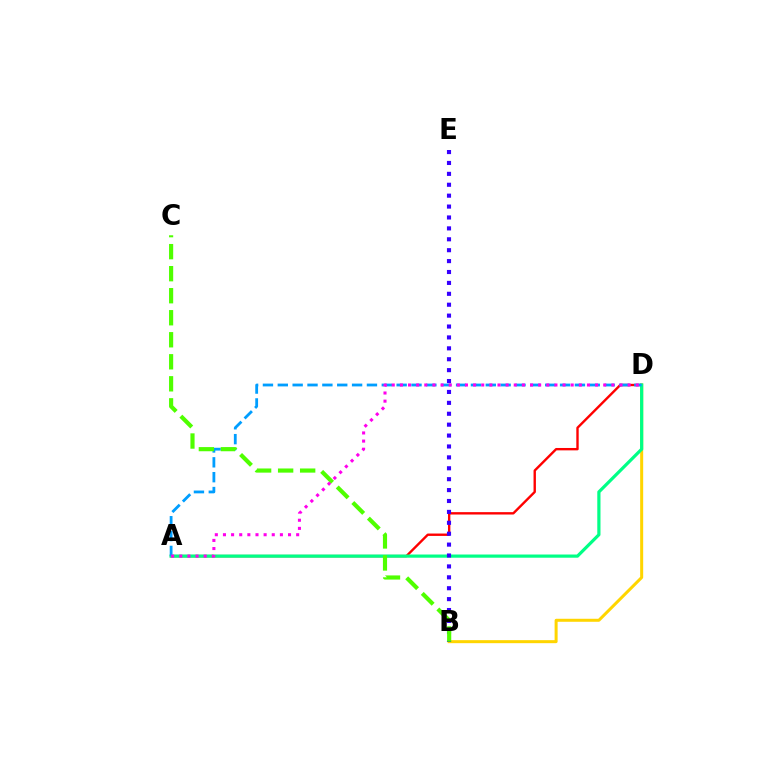{('A', 'D'): [{'color': '#ff0000', 'line_style': 'solid', 'thickness': 1.72}, {'color': '#00ff86', 'line_style': 'solid', 'thickness': 2.3}, {'color': '#009eff', 'line_style': 'dashed', 'thickness': 2.02}, {'color': '#ff00ed', 'line_style': 'dotted', 'thickness': 2.21}], ('B', 'D'): [{'color': '#ffd500', 'line_style': 'solid', 'thickness': 2.17}], ('B', 'E'): [{'color': '#3700ff', 'line_style': 'dotted', 'thickness': 2.96}], ('B', 'C'): [{'color': '#4fff00', 'line_style': 'dashed', 'thickness': 2.99}]}